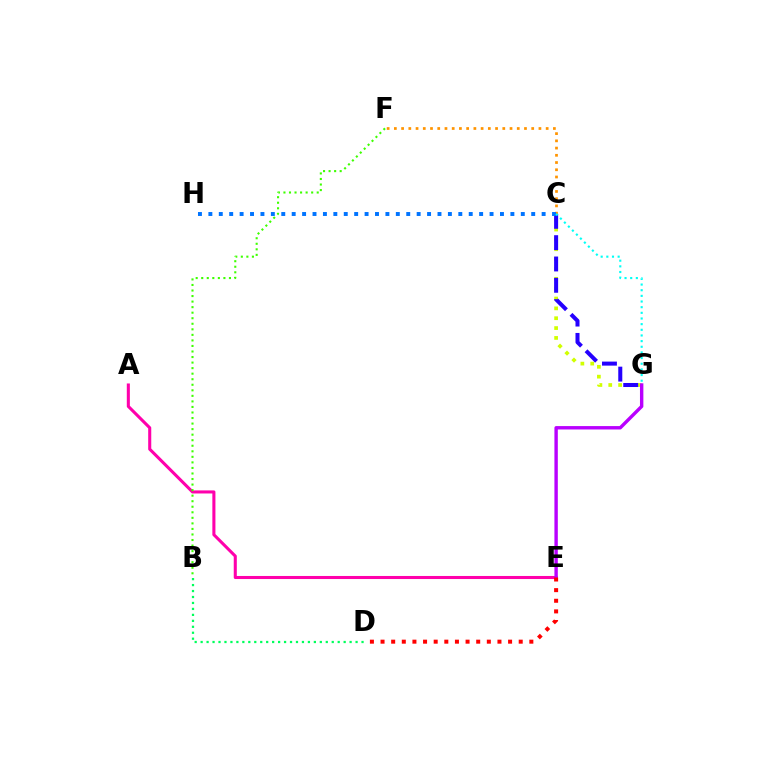{('A', 'E'): [{'color': '#ff00ac', 'line_style': 'solid', 'thickness': 2.21}], ('B', 'D'): [{'color': '#00ff5c', 'line_style': 'dotted', 'thickness': 1.62}], ('B', 'F'): [{'color': '#3dff00', 'line_style': 'dotted', 'thickness': 1.51}], ('C', 'F'): [{'color': '#ff9400', 'line_style': 'dotted', 'thickness': 1.96}], ('C', 'G'): [{'color': '#d1ff00', 'line_style': 'dotted', 'thickness': 2.68}, {'color': '#2500ff', 'line_style': 'dashed', 'thickness': 2.9}, {'color': '#00fff6', 'line_style': 'dotted', 'thickness': 1.54}], ('E', 'G'): [{'color': '#b900ff', 'line_style': 'solid', 'thickness': 2.44}], ('C', 'H'): [{'color': '#0074ff', 'line_style': 'dotted', 'thickness': 2.83}], ('D', 'E'): [{'color': '#ff0000', 'line_style': 'dotted', 'thickness': 2.89}]}